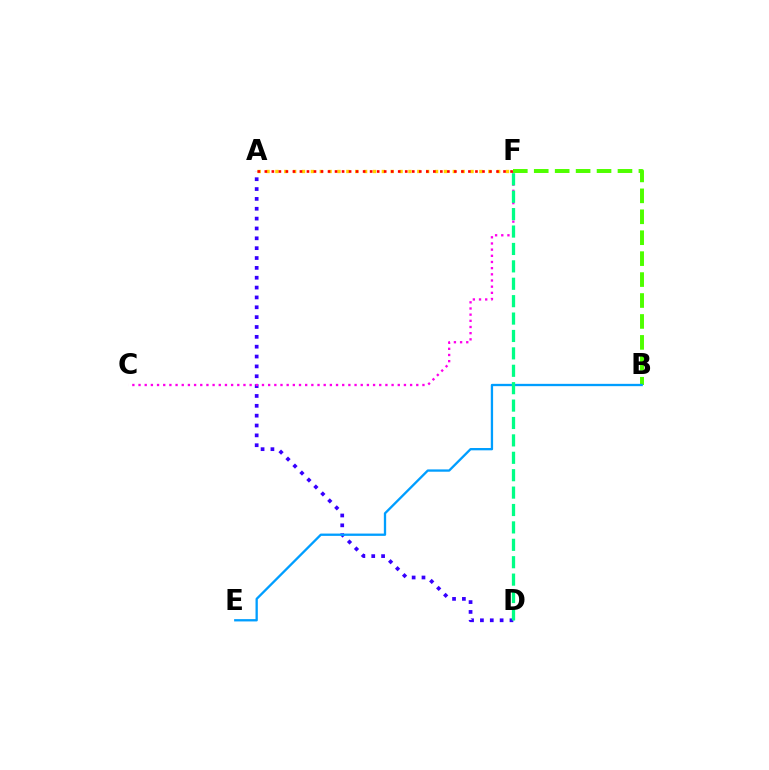{('A', 'D'): [{'color': '#3700ff', 'line_style': 'dotted', 'thickness': 2.68}], ('A', 'F'): [{'color': '#ffd500', 'line_style': 'dotted', 'thickness': 2.41}, {'color': '#ff0000', 'line_style': 'dotted', 'thickness': 1.91}], ('C', 'F'): [{'color': '#ff00ed', 'line_style': 'dotted', 'thickness': 1.68}], ('B', 'F'): [{'color': '#4fff00', 'line_style': 'dashed', 'thickness': 2.84}], ('B', 'E'): [{'color': '#009eff', 'line_style': 'solid', 'thickness': 1.66}], ('D', 'F'): [{'color': '#00ff86', 'line_style': 'dashed', 'thickness': 2.36}]}